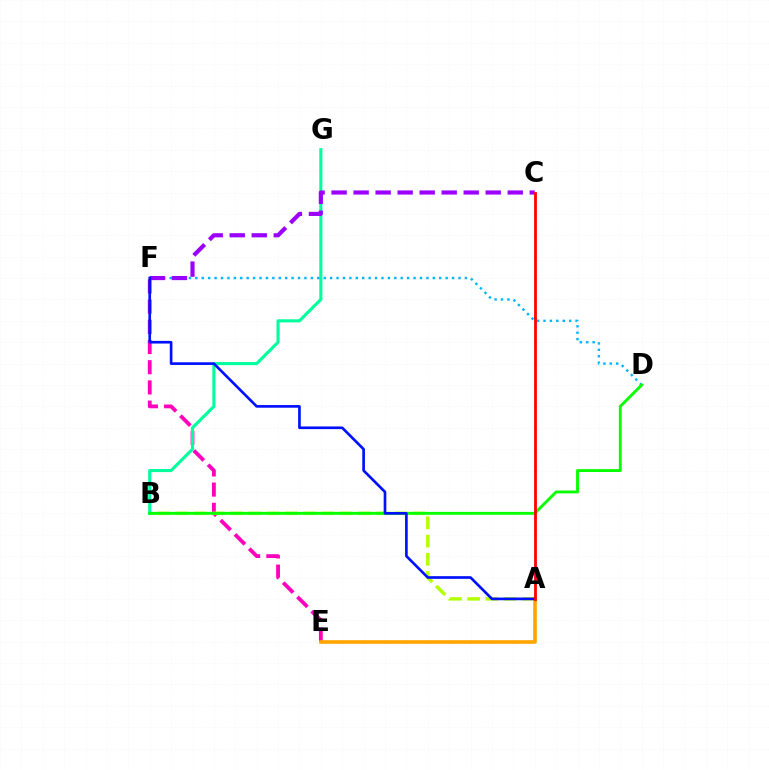{('E', 'F'): [{'color': '#ff00bd', 'line_style': 'dashed', 'thickness': 2.74}], ('A', 'E'): [{'color': '#ffa500', 'line_style': 'solid', 'thickness': 2.62}], ('A', 'B'): [{'color': '#b3ff00', 'line_style': 'dashed', 'thickness': 2.48}], ('B', 'G'): [{'color': '#00ff9d', 'line_style': 'solid', 'thickness': 2.24}], ('D', 'F'): [{'color': '#00b5ff', 'line_style': 'dotted', 'thickness': 1.74}], ('B', 'D'): [{'color': '#08ff00', 'line_style': 'solid', 'thickness': 2.08}], ('C', 'F'): [{'color': '#9b00ff', 'line_style': 'dashed', 'thickness': 2.99}], ('A', 'F'): [{'color': '#0010ff', 'line_style': 'solid', 'thickness': 1.92}], ('A', 'C'): [{'color': '#ff0000', 'line_style': 'solid', 'thickness': 2.01}]}